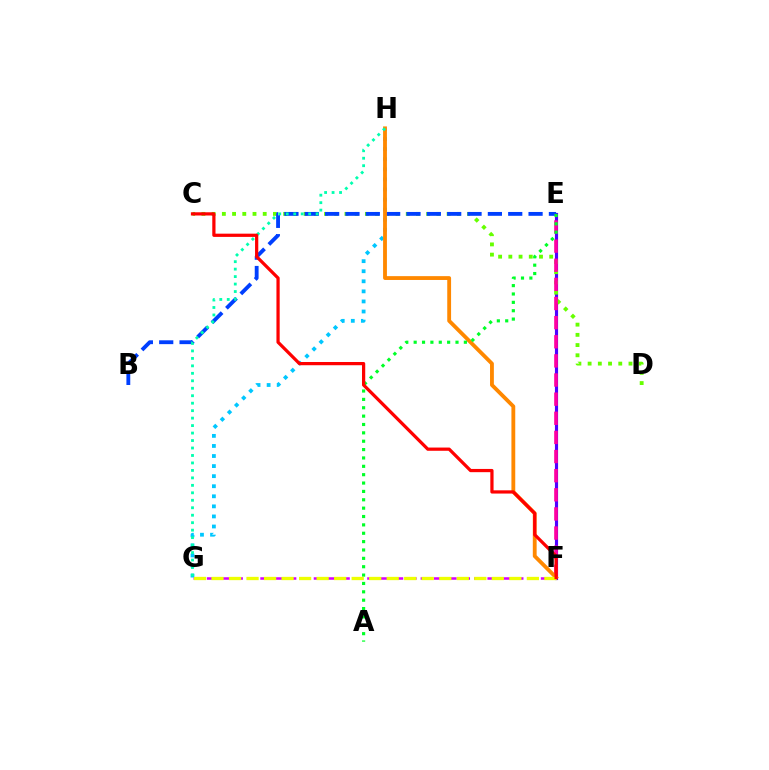{('E', 'F'): [{'color': '#4f00ff', 'line_style': 'solid', 'thickness': 2.27}, {'color': '#ff00a0', 'line_style': 'dashed', 'thickness': 2.6}], ('C', 'D'): [{'color': '#66ff00', 'line_style': 'dotted', 'thickness': 2.78}], ('B', 'E'): [{'color': '#003fff', 'line_style': 'dashed', 'thickness': 2.76}], ('G', 'H'): [{'color': '#00c7ff', 'line_style': 'dotted', 'thickness': 2.74}, {'color': '#00ffaf', 'line_style': 'dotted', 'thickness': 2.03}], ('F', 'H'): [{'color': '#ff8800', 'line_style': 'solid', 'thickness': 2.76}], ('F', 'G'): [{'color': '#d600ff', 'line_style': 'dashed', 'thickness': 1.81}, {'color': '#eeff00', 'line_style': 'dashed', 'thickness': 2.38}], ('A', 'E'): [{'color': '#00ff27', 'line_style': 'dotted', 'thickness': 2.27}], ('C', 'F'): [{'color': '#ff0000', 'line_style': 'solid', 'thickness': 2.33}]}